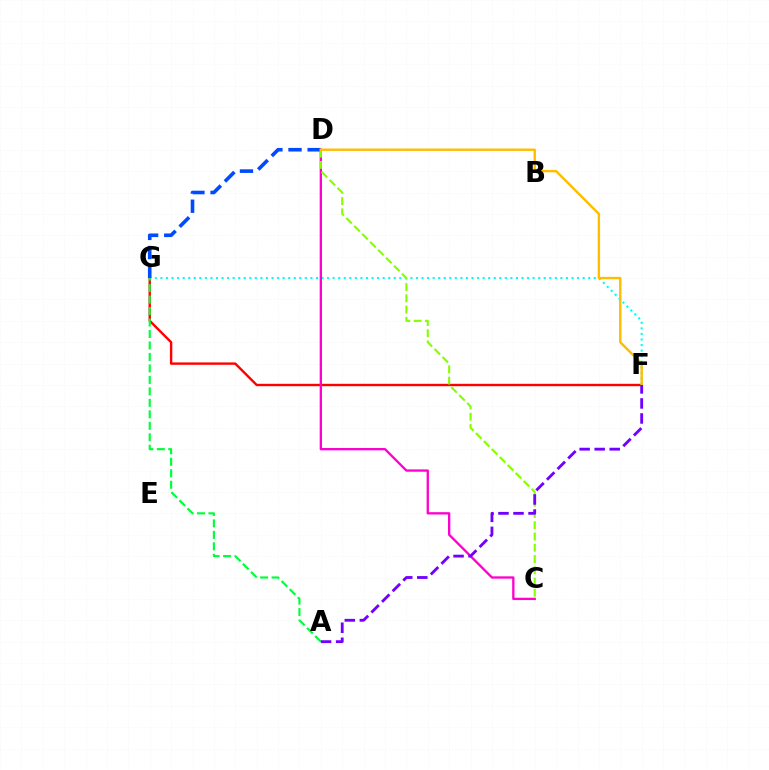{('F', 'G'): [{'color': '#ff0000', 'line_style': 'solid', 'thickness': 1.72}, {'color': '#00fff6', 'line_style': 'dotted', 'thickness': 1.51}], ('D', 'G'): [{'color': '#004bff', 'line_style': 'dashed', 'thickness': 2.6}], ('C', 'D'): [{'color': '#ff00cf', 'line_style': 'solid', 'thickness': 1.67}, {'color': '#84ff00', 'line_style': 'dashed', 'thickness': 1.53}], ('A', 'G'): [{'color': '#00ff39', 'line_style': 'dashed', 'thickness': 1.56}], ('D', 'F'): [{'color': '#ffbd00', 'line_style': 'solid', 'thickness': 1.73}], ('A', 'F'): [{'color': '#7200ff', 'line_style': 'dashed', 'thickness': 2.04}]}